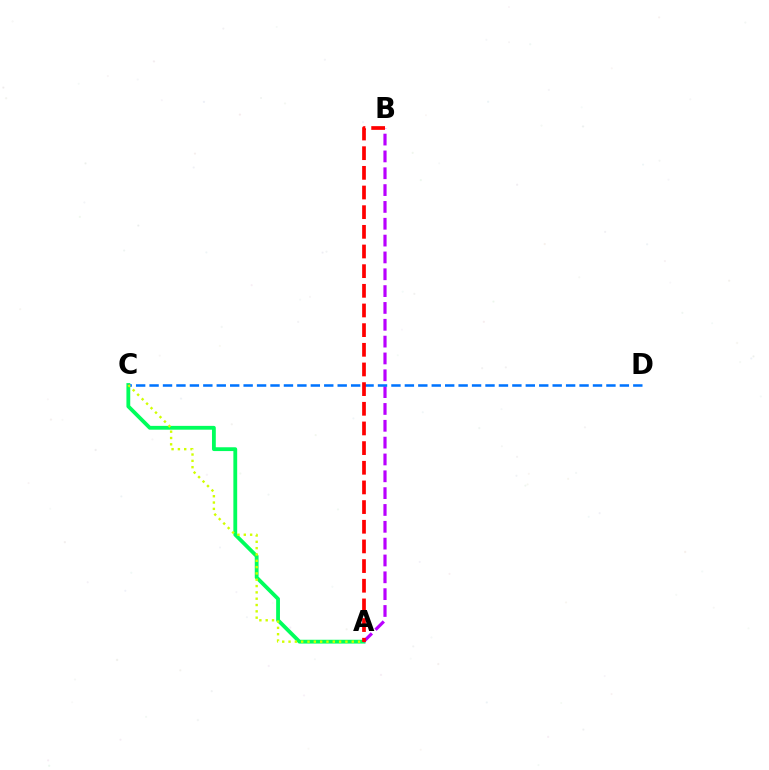{('A', 'C'): [{'color': '#00ff5c', 'line_style': 'solid', 'thickness': 2.74}, {'color': '#d1ff00', 'line_style': 'dotted', 'thickness': 1.72}], ('A', 'B'): [{'color': '#b900ff', 'line_style': 'dashed', 'thickness': 2.29}, {'color': '#ff0000', 'line_style': 'dashed', 'thickness': 2.67}], ('C', 'D'): [{'color': '#0074ff', 'line_style': 'dashed', 'thickness': 1.83}]}